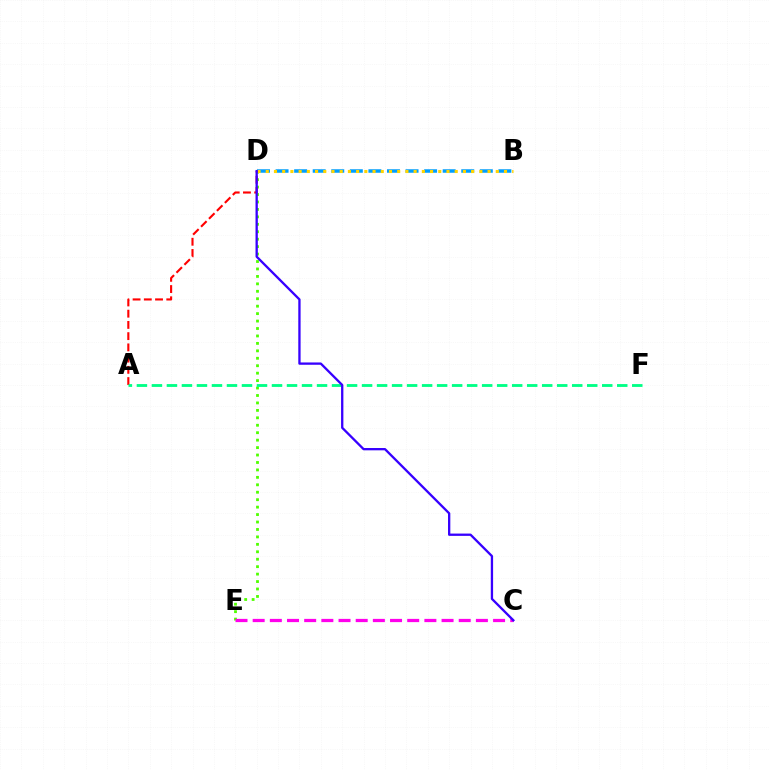{('B', 'D'): [{'color': '#009eff', 'line_style': 'dashed', 'thickness': 2.52}, {'color': '#ffd500', 'line_style': 'dotted', 'thickness': 2.23}], ('D', 'E'): [{'color': '#4fff00', 'line_style': 'dotted', 'thickness': 2.02}], ('C', 'E'): [{'color': '#ff00ed', 'line_style': 'dashed', 'thickness': 2.33}], ('A', 'D'): [{'color': '#ff0000', 'line_style': 'dashed', 'thickness': 1.53}], ('A', 'F'): [{'color': '#00ff86', 'line_style': 'dashed', 'thickness': 2.04}], ('C', 'D'): [{'color': '#3700ff', 'line_style': 'solid', 'thickness': 1.66}]}